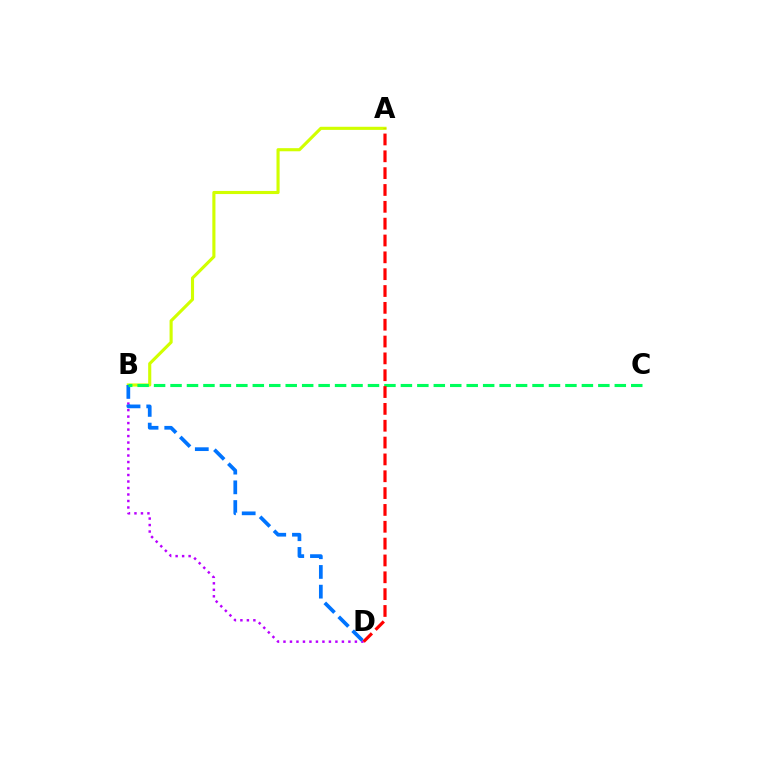{('A', 'B'): [{'color': '#d1ff00', 'line_style': 'solid', 'thickness': 2.24}], ('B', 'D'): [{'color': '#b900ff', 'line_style': 'dotted', 'thickness': 1.76}, {'color': '#0074ff', 'line_style': 'dashed', 'thickness': 2.68}], ('B', 'C'): [{'color': '#00ff5c', 'line_style': 'dashed', 'thickness': 2.24}], ('A', 'D'): [{'color': '#ff0000', 'line_style': 'dashed', 'thickness': 2.29}]}